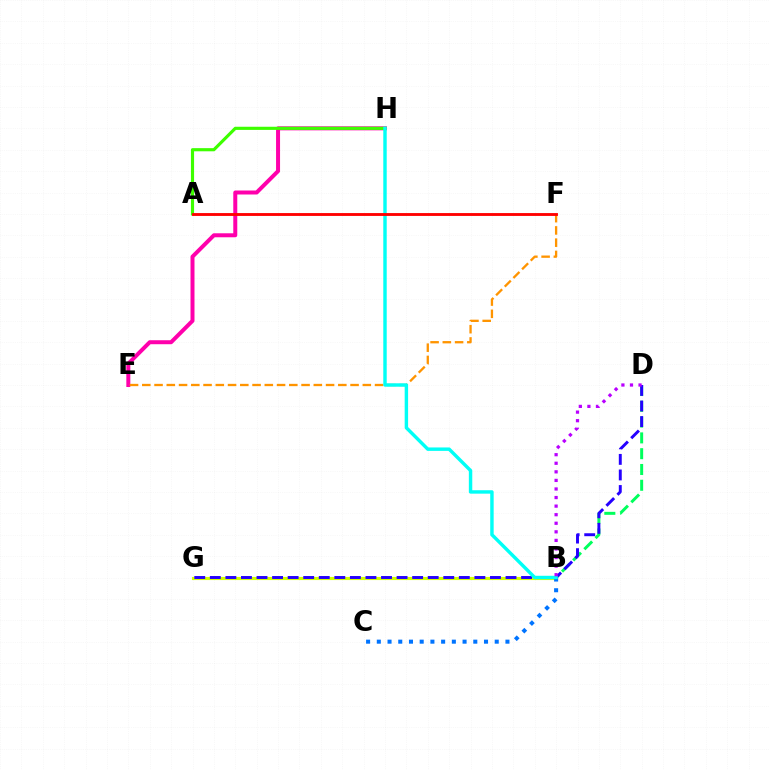{('B', 'G'): [{'color': '#d1ff00', 'line_style': 'solid', 'thickness': 2.24}], ('E', 'H'): [{'color': '#ff00ac', 'line_style': 'solid', 'thickness': 2.87}], ('B', 'C'): [{'color': '#0074ff', 'line_style': 'dotted', 'thickness': 2.91}], ('B', 'D'): [{'color': '#00ff5c', 'line_style': 'dashed', 'thickness': 2.15}, {'color': '#b900ff', 'line_style': 'dotted', 'thickness': 2.33}], ('D', 'G'): [{'color': '#2500ff', 'line_style': 'dashed', 'thickness': 2.11}], ('E', 'F'): [{'color': '#ff9400', 'line_style': 'dashed', 'thickness': 1.66}], ('A', 'H'): [{'color': '#3dff00', 'line_style': 'solid', 'thickness': 2.27}], ('B', 'H'): [{'color': '#00fff6', 'line_style': 'solid', 'thickness': 2.47}], ('A', 'F'): [{'color': '#ff0000', 'line_style': 'solid', 'thickness': 2.05}]}